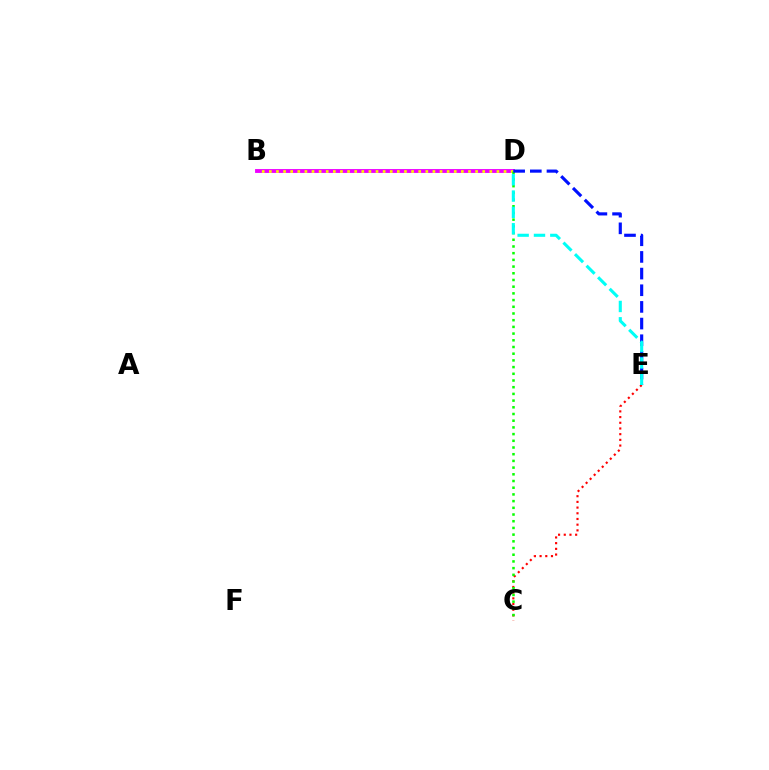{('B', 'D'): [{'color': '#ee00ff', 'line_style': 'solid', 'thickness': 2.78}, {'color': '#fcf500', 'line_style': 'dotted', 'thickness': 1.93}], ('C', 'E'): [{'color': '#ff0000', 'line_style': 'dotted', 'thickness': 1.55}], ('C', 'D'): [{'color': '#08ff00', 'line_style': 'dotted', 'thickness': 1.82}], ('D', 'E'): [{'color': '#0010ff', 'line_style': 'dashed', 'thickness': 2.26}, {'color': '#00fff6', 'line_style': 'dashed', 'thickness': 2.22}]}